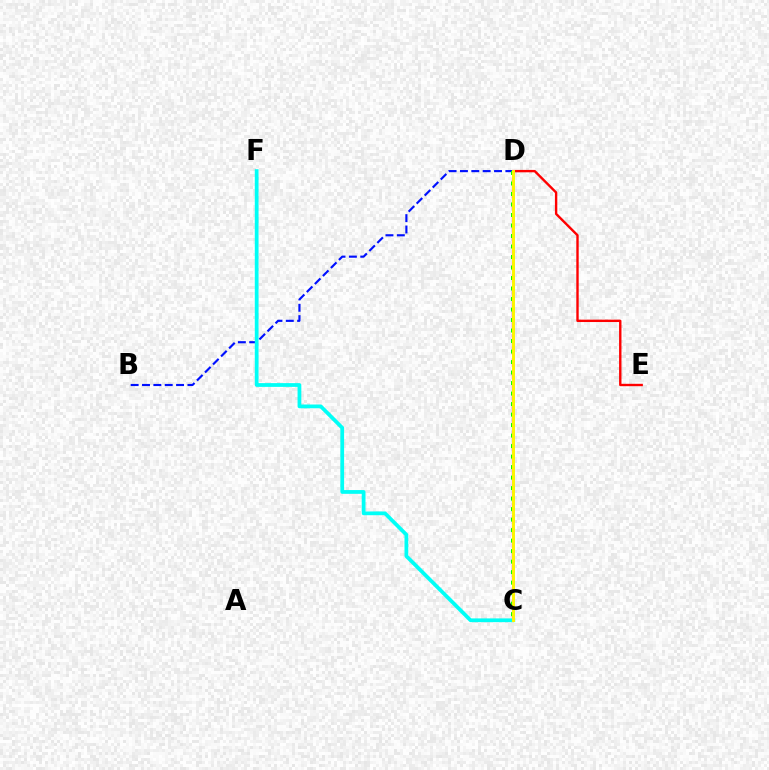{('D', 'E'): [{'color': '#ff0000', 'line_style': 'solid', 'thickness': 1.72}], ('C', 'D'): [{'color': '#ee00ff', 'line_style': 'dashed', 'thickness': 1.64}, {'color': '#08ff00', 'line_style': 'dotted', 'thickness': 2.85}, {'color': '#fcf500', 'line_style': 'solid', 'thickness': 2.13}], ('B', 'D'): [{'color': '#0010ff', 'line_style': 'dashed', 'thickness': 1.54}], ('C', 'F'): [{'color': '#00fff6', 'line_style': 'solid', 'thickness': 2.71}]}